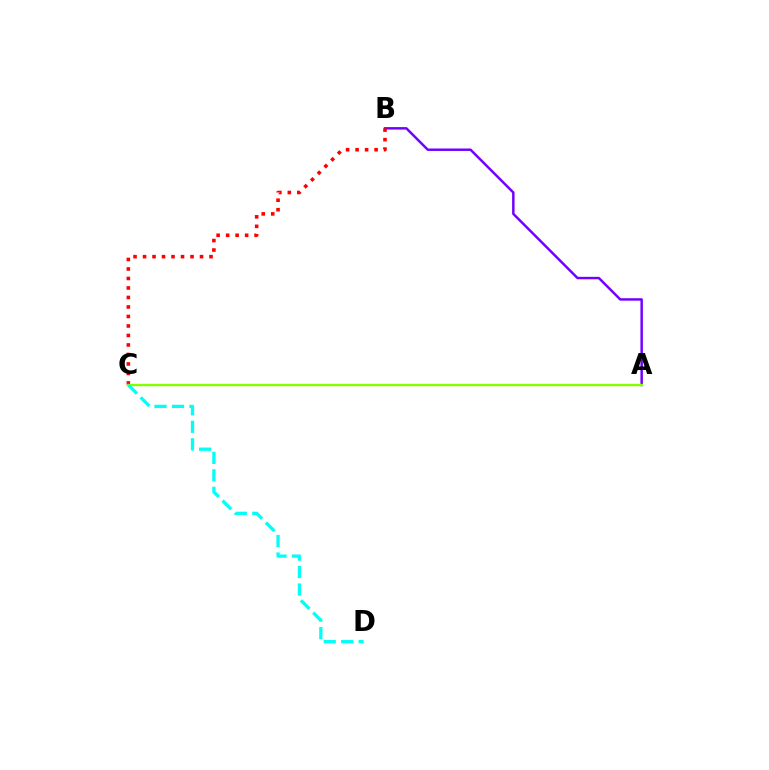{('A', 'B'): [{'color': '#7200ff', 'line_style': 'solid', 'thickness': 1.77}], ('B', 'C'): [{'color': '#ff0000', 'line_style': 'dotted', 'thickness': 2.58}], ('A', 'C'): [{'color': '#84ff00', 'line_style': 'solid', 'thickness': 1.71}], ('C', 'D'): [{'color': '#00fff6', 'line_style': 'dashed', 'thickness': 2.37}]}